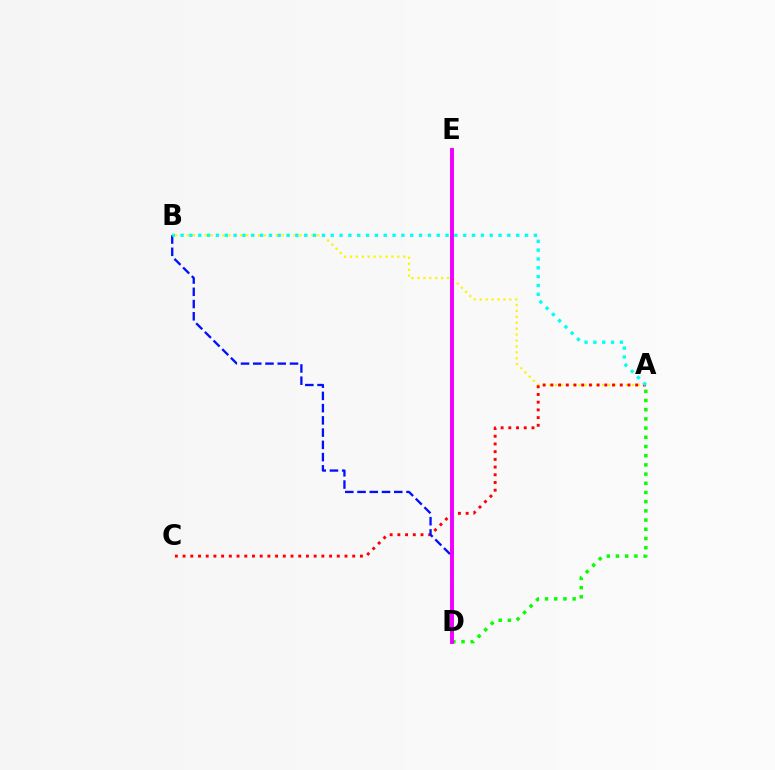{('A', 'B'): [{'color': '#fcf500', 'line_style': 'dotted', 'thickness': 1.61}, {'color': '#00fff6', 'line_style': 'dotted', 'thickness': 2.4}], ('A', 'C'): [{'color': '#ff0000', 'line_style': 'dotted', 'thickness': 2.09}], ('B', 'D'): [{'color': '#0010ff', 'line_style': 'dashed', 'thickness': 1.66}], ('A', 'D'): [{'color': '#08ff00', 'line_style': 'dotted', 'thickness': 2.5}], ('D', 'E'): [{'color': '#ee00ff', 'line_style': 'solid', 'thickness': 2.82}]}